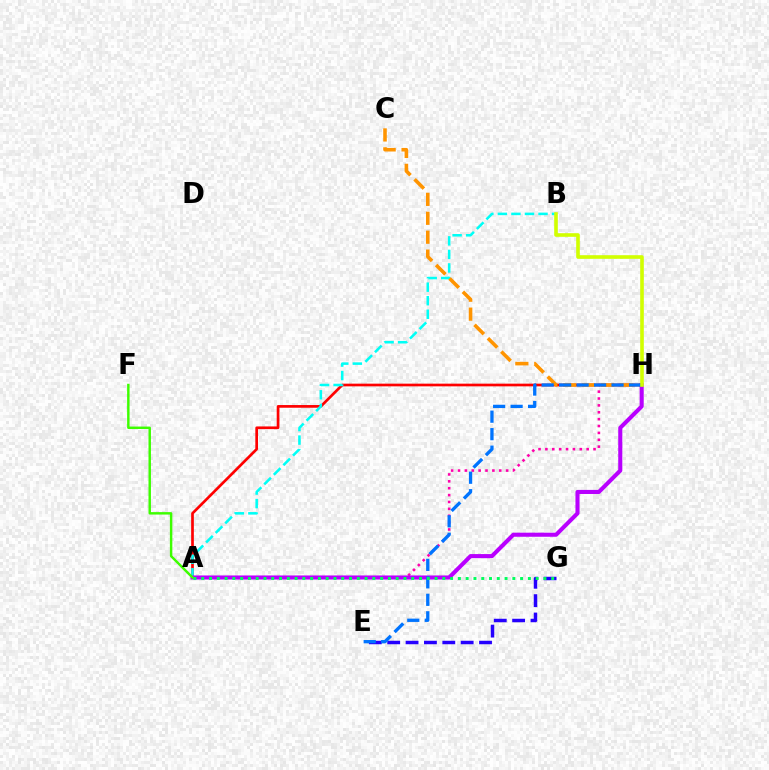{('A', 'H'): [{'color': '#ff00ac', 'line_style': 'dotted', 'thickness': 1.87}, {'color': '#ff0000', 'line_style': 'solid', 'thickness': 1.94}, {'color': '#b900ff', 'line_style': 'solid', 'thickness': 2.94}], ('E', 'G'): [{'color': '#2500ff', 'line_style': 'dashed', 'thickness': 2.49}], ('A', 'B'): [{'color': '#00fff6', 'line_style': 'dashed', 'thickness': 1.84}], ('C', 'H'): [{'color': '#ff9400', 'line_style': 'dashed', 'thickness': 2.57}], ('E', 'H'): [{'color': '#0074ff', 'line_style': 'dashed', 'thickness': 2.37}], ('B', 'H'): [{'color': '#d1ff00', 'line_style': 'solid', 'thickness': 2.6}], ('A', 'G'): [{'color': '#00ff5c', 'line_style': 'dotted', 'thickness': 2.11}], ('A', 'F'): [{'color': '#3dff00', 'line_style': 'solid', 'thickness': 1.76}]}